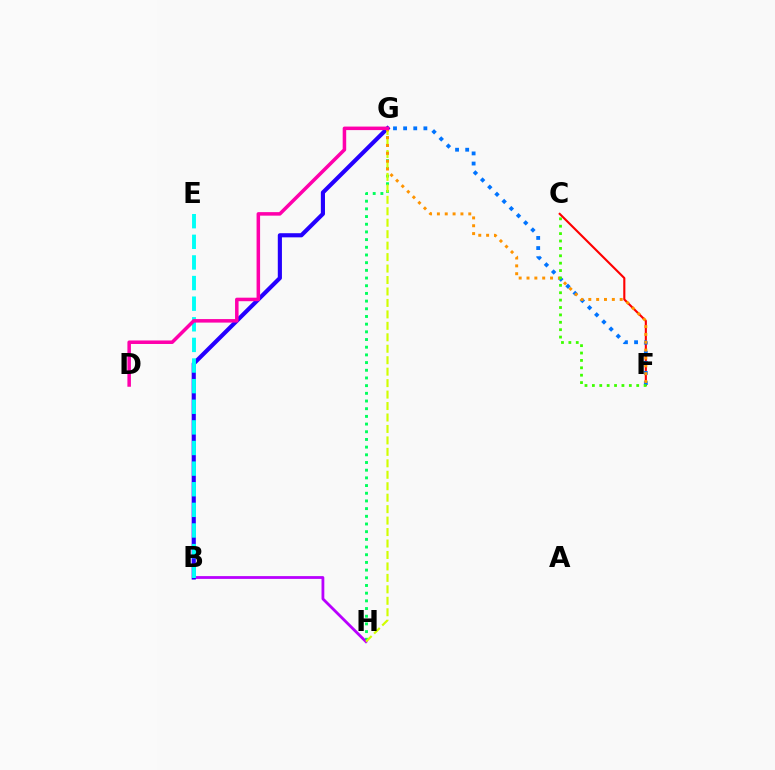{('G', 'H'): [{'color': '#00ff5c', 'line_style': 'dotted', 'thickness': 2.09}, {'color': '#d1ff00', 'line_style': 'dashed', 'thickness': 1.56}], ('B', 'H'): [{'color': '#b900ff', 'line_style': 'solid', 'thickness': 2.01}], ('B', 'G'): [{'color': '#2500ff', 'line_style': 'solid', 'thickness': 2.98}], ('B', 'E'): [{'color': '#00fff6', 'line_style': 'dashed', 'thickness': 2.8}], ('C', 'F'): [{'color': '#ff0000', 'line_style': 'solid', 'thickness': 1.52}, {'color': '#3dff00', 'line_style': 'dotted', 'thickness': 2.01}], ('F', 'G'): [{'color': '#0074ff', 'line_style': 'dotted', 'thickness': 2.75}, {'color': '#ff9400', 'line_style': 'dotted', 'thickness': 2.13}], ('D', 'G'): [{'color': '#ff00ac', 'line_style': 'solid', 'thickness': 2.53}]}